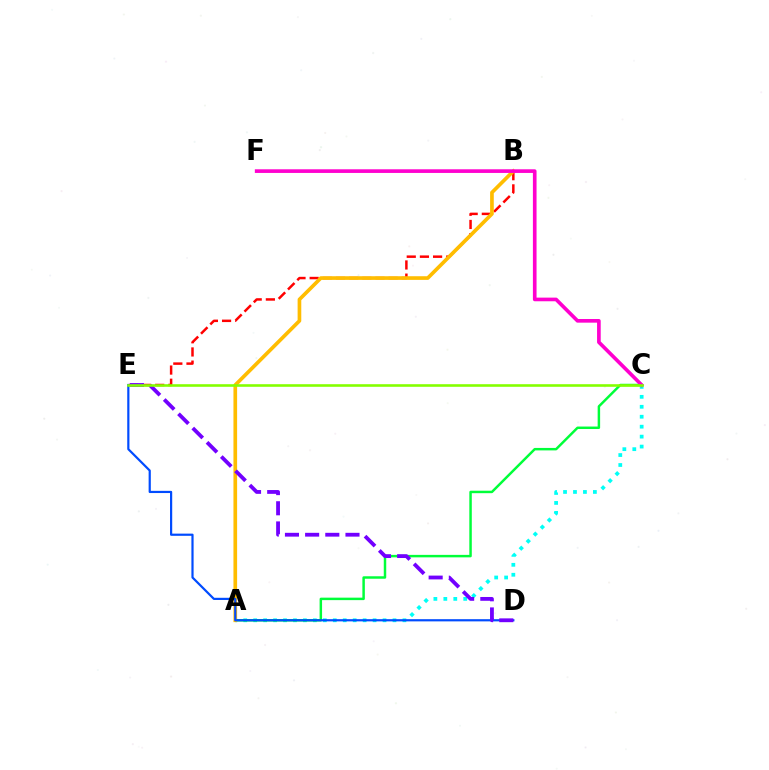{('B', 'E'): [{'color': '#ff0000', 'line_style': 'dashed', 'thickness': 1.79}], ('A', 'C'): [{'color': '#00fff6', 'line_style': 'dotted', 'thickness': 2.7}, {'color': '#00ff39', 'line_style': 'solid', 'thickness': 1.78}], ('A', 'B'): [{'color': '#ffbd00', 'line_style': 'solid', 'thickness': 2.64}], ('D', 'E'): [{'color': '#004bff', 'line_style': 'solid', 'thickness': 1.58}, {'color': '#7200ff', 'line_style': 'dashed', 'thickness': 2.74}], ('C', 'F'): [{'color': '#ff00cf', 'line_style': 'solid', 'thickness': 2.63}], ('C', 'E'): [{'color': '#84ff00', 'line_style': 'solid', 'thickness': 1.87}]}